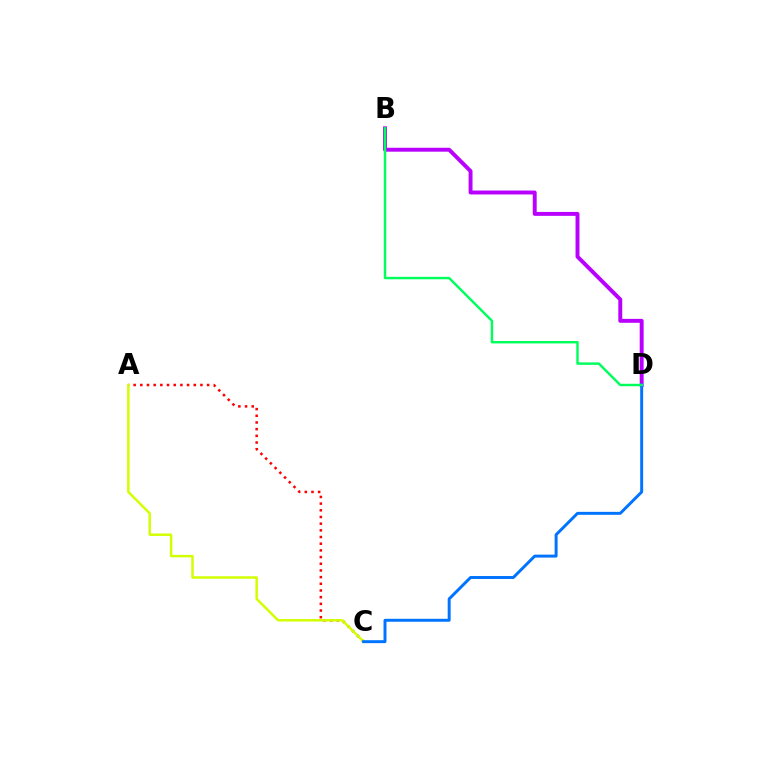{('A', 'C'): [{'color': '#ff0000', 'line_style': 'dotted', 'thickness': 1.82}, {'color': '#d1ff00', 'line_style': 'solid', 'thickness': 1.79}], ('B', 'D'): [{'color': '#b900ff', 'line_style': 'solid', 'thickness': 2.83}, {'color': '#00ff5c', 'line_style': 'solid', 'thickness': 1.76}], ('C', 'D'): [{'color': '#0074ff', 'line_style': 'solid', 'thickness': 2.12}]}